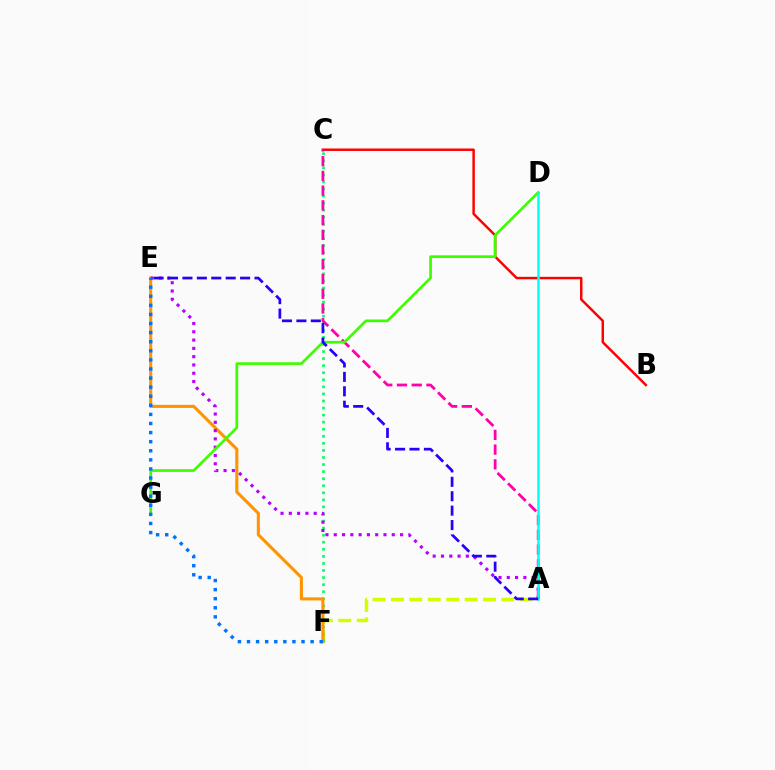{('A', 'F'): [{'color': '#d1ff00', 'line_style': 'dashed', 'thickness': 2.5}], ('C', 'F'): [{'color': '#00ff5c', 'line_style': 'dotted', 'thickness': 1.92}], ('B', 'C'): [{'color': '#ff0000', 'line_style': 'solid', 'thickness': 1.78}], ('A', 'C'): [{'color': '#ff00ac', 'line_style': 'dashed', 'thickness': 2.0}], ('E', 'F'): [{'color': '#ff9400', 'line_style': 'solid', 'thickness': 2.21}, {'color': '#0074ff', 'line_style': 'dotted', 'thickness': 2.47}], ('A', 'E'): [{'color': '#b900ff', 'line_style': 'dotted', 'thickness': 2.25}, {'color': '#2500ff', 'line_style': 'dashed', 'thickness': 1.96}], ('D', 'G'): [{'color': '#3dff00', 'line_style': 'solid', 'thickness': 1.94}], ('A', 'D'): [{'color': '#00fff6', 'line_style': 'solid', 'thickness': 1.8}]}